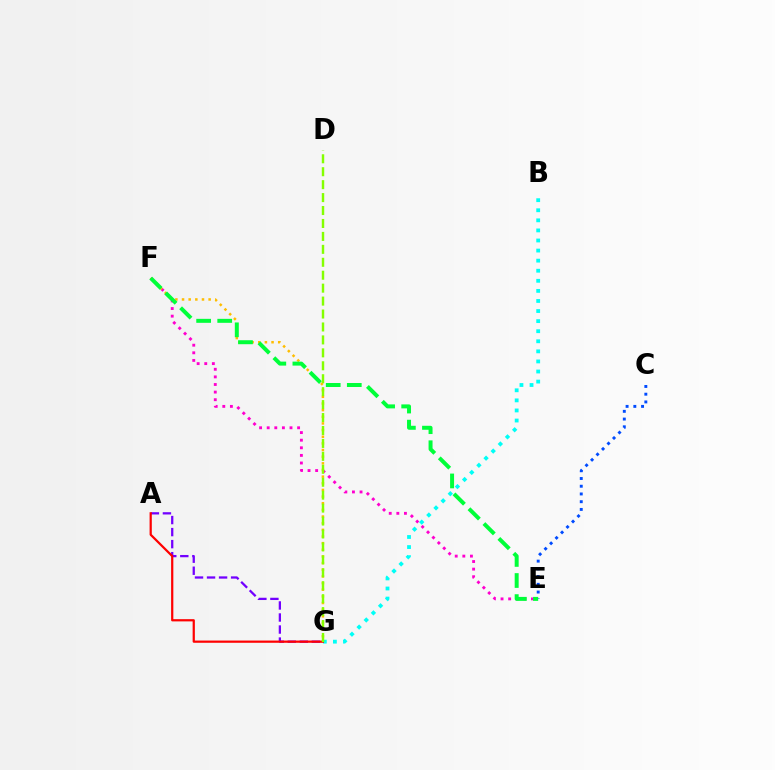{('A', 'G'): [{'color': '#7200ff', 'line_style': 'dashed', 'thickness': 1.63}, {'color': '#ff0000', 'line_style': 'solid', 'thickness': 1.6}], ('E', 'F'): [{'color': '#ff00cf', 'line_style': 'dotted', 'thickness': 2.07}, {'color': '#00ff39', 'line_style': 'dashed', 'thickness': 2.86}], ('F', 'G'): [{'color': '#ffbd00', 'line_style': 'dotted', 'thickness': 1.81}], ('C', 'E'): [{'color': '#004bff', 'line_style': 'dotted', 'thickness': 2.1}], ('B', 'G'): [{'color': '#00fff6', 'line_style': 'dotted', 'thickness': 2.74}], ('D', 'G'): [{'color': '#84ff00', 'line_style': 'dashed', 'thickness': 1.76}]}